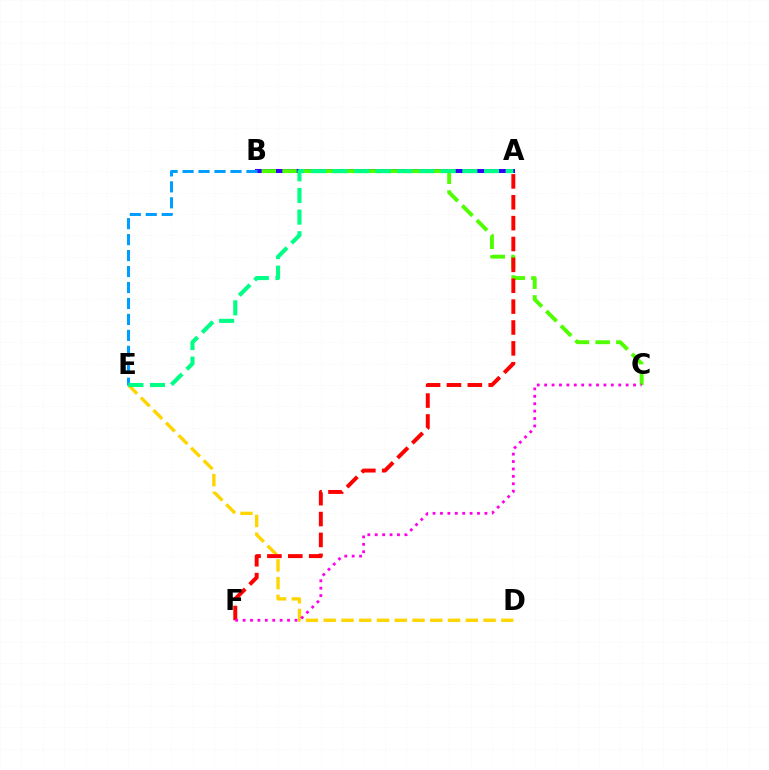{('A', 'B'): [{'color': '#3700ff', 'line_style': 'solid', 'thickness': 2.88}], ('D', 'E'): [{'color': '#ffd500', 'line_style': 'dashed', 'thickness': 2.41}], ('B', 'C'): [{'color': '#4fff00', 'line_style': 'dashed', 'thickness': 2.81}], ('A', 'F'): [{'color': '#ff0000', 'line_style': 'dashed', 'thickness': 2.84}], ('C', 'F'): [{'color': '#ff00ed', 'line_style': 'dotted', 'thickness': 2.01}], ('B', 'E'): [{'color': '#009eff', 'line_style': 'dashed', 'thickness': 2.17}], ('A', 'E'): [{'color': '#00ff86', 'line_style': 'dashed', 'thickness': 2.94}]}